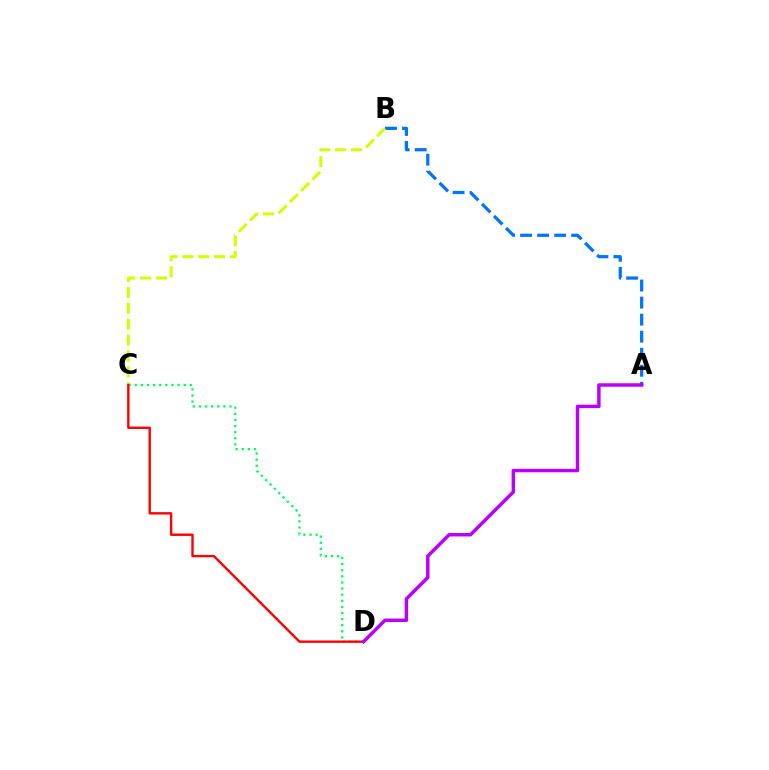{('A', 'B'): [{'color': '#0074ff', 'line_style': 'dashed', 'thickness': 2.31}], ('C', 'D'): [{'color': '#00ff5c', 'line_style': 'dotted', 'thickness': 1.66}, {'color': '#ff0000', 'line_style': 'solid', 'thickness': 1.72}], ('B', 'C'): [{'color': '#d1ff00', 'line_style': 'dashed', 'thickness': 2.16}], ('A', 'D'): [{'color': '#b900ff', 'line_style': 'solid', 'thickness': 2.49}]}